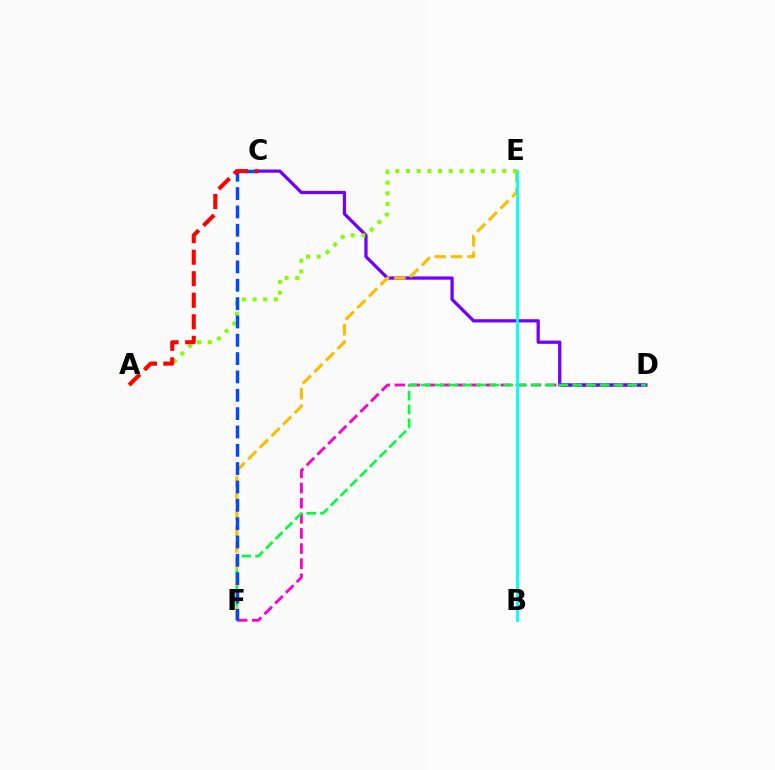{('D', 'F'): [{'color': '#ff00cf', 'line_style': 'dashed', 'thickness': 2.05}, {'color': '#00ff39', 'line_style': 'dashed', 'thickness': 1.87}], ('C', 'D'): [{'color': '#7200ff', 'line_style': 'solid', 'thickness': 2.34}], ('E', 'F'): [{'color': '#ffbd00', 'line_style': 'dashed', 'thickness': 2.23}], ('B', 'E'): [{'color': '#00fff6', 'line_style': 'solid', 'thickness': 2.02}], ('A', 'E'): [{'color': '#84ff00', 'line_style': 'dotted', 'thickness': 2.91}], ('C', 'F'): [{'color': '#004bff', 'line_style': 'dashed', 'thickness': 2.49}], ('A', 'C'): [{'color': '#ff0000', 'line_style': 'dashed', 'thickness': 2.93}]}